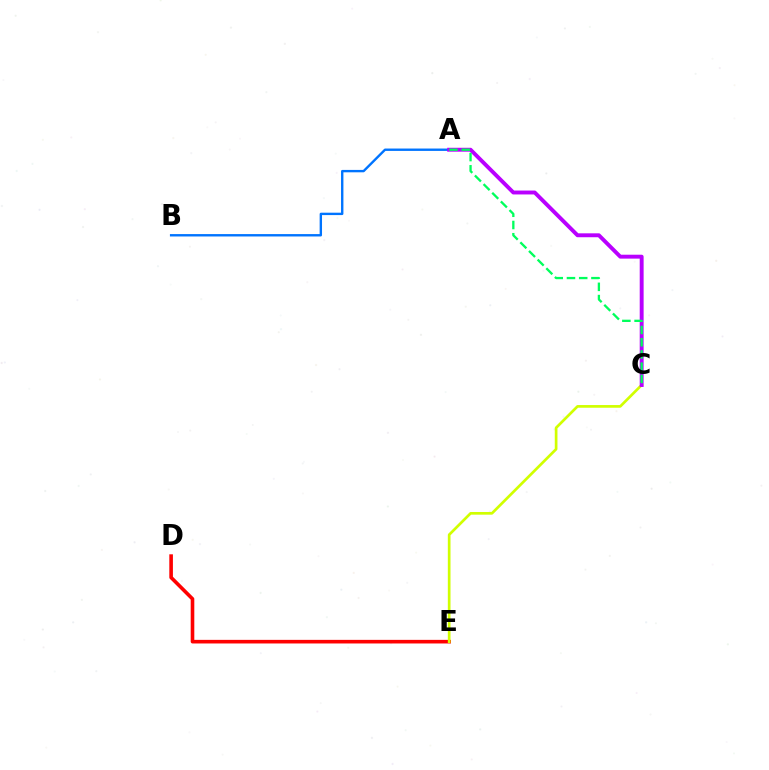{('A', 'B'): [{'color': '#0074ff', 'line_style': 'solid', 'thickness': 1.72}], ('D', 'E'): [{'color': '#ff0000', 'line_style': 'solid', 'thickness': 2.6}], ('C', 'E'): [{'color': '#d1ff00', 'line_style': 'solid', 'thickness': 1.94}], ('A', 'C'): [{'color': '#b900ff', 'line_style': 'solid', 'thickness': 2.81}, {'color': '#00ff5c', 'line_style': 'dashed', 'thickness': 1.66}]}